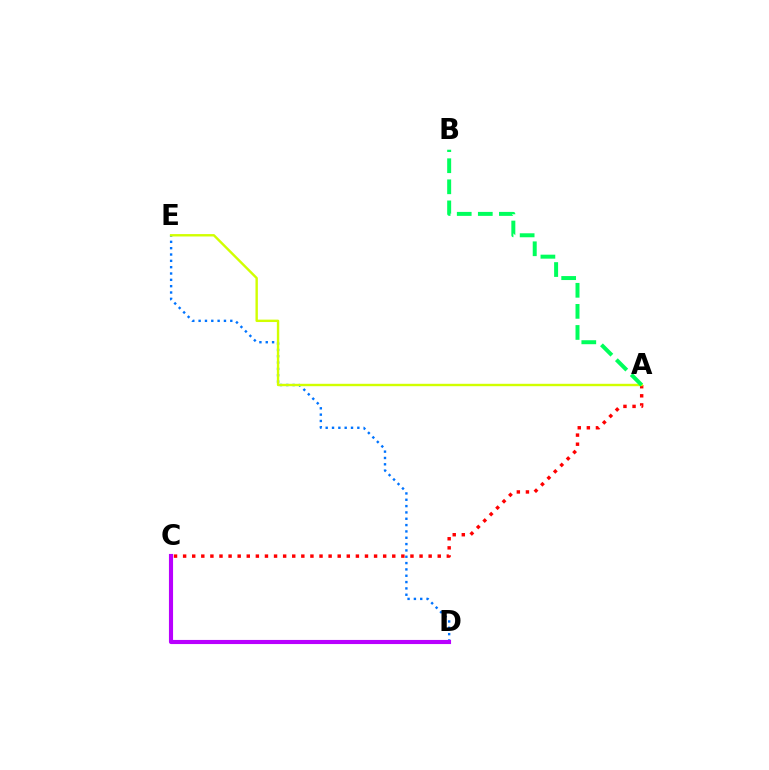{('D', 'E'): [{'color': '#0074ff', 'line_style': 'dotted', 'thickness': 1.72}], ('A', 'C'): [{'color': '#ff0000', 'line_style': 'dotted', 'thickness': 2.47}], ('A', 'E'): [{'color': '#d1ff00', 'line_style': 'solid', 'thickness': 1.73}], ('A', 'B'): [{'color': '#00ff5c', 'line_style': 'dashed', 'thickness': 2.86}], ('C', 'D'): [{'color': '#b900ff', 'line_style': 'solid', 'thickness': 2.96}]}